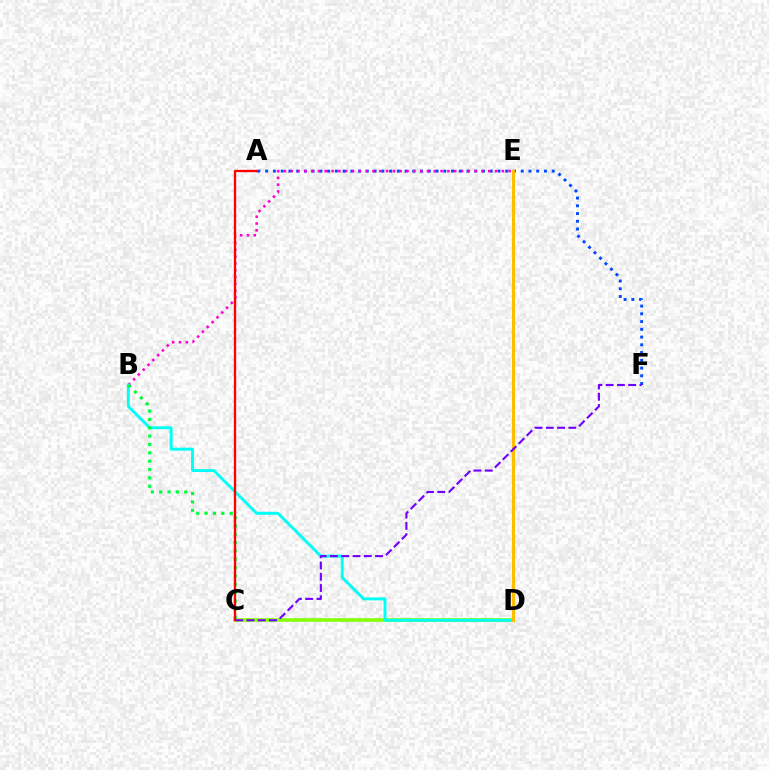{('A', 'F'): [{'color': '#004bff', 'line_style': 'dotted', 'thickness': 2.1}], ('B', 'E'): [{'color': '#ff00cf', 'line_style': 'dotted', 'thickness': 1.85}], ('C', 'D'): [{'color': '#84ff00', 'line_style': 'solid', 'thickness': 2.57}], ('B', 'D'): [{'color': '#00fff6', 'line_style': 'solid', 'thickness': 2.1}], ('D', 'E'): [{'color': '#ffbd00', 'line_style': 'solid', 'thickness': 2.23}], ('B', 'C'): [{'color': '#00ff39', 'line_style': 'dotted', 'thickness': 2.27}], ('C', 'F'): [{'color': '#7200ff', 'line_style': 'dashed', 'thickness': 1.53}], ('A', 'C'): [{'color': '#ff0000', 'line_style': 'solid', 'thickness': 1.67}]}